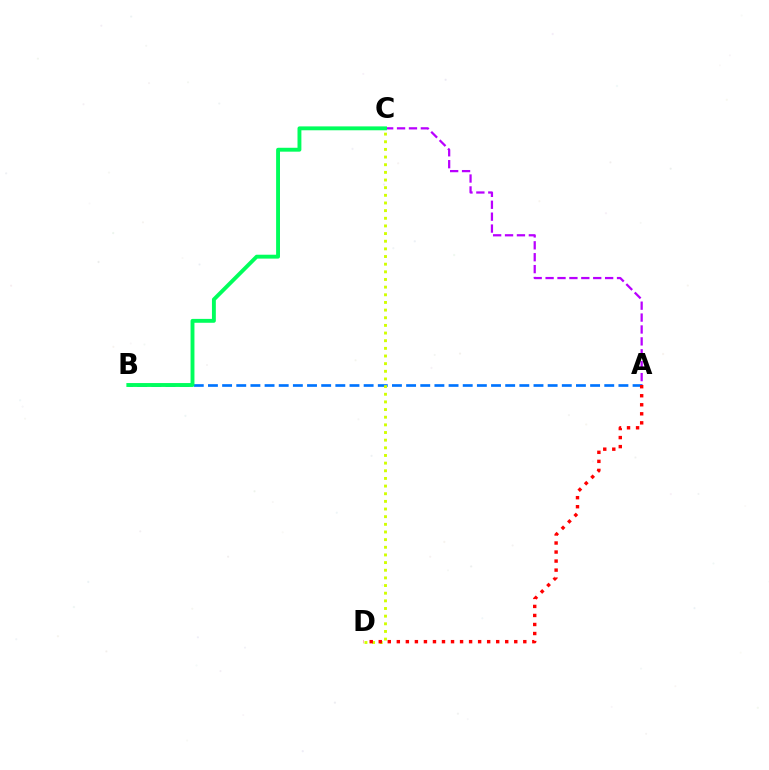{('A', 'B'): [{'color': '#0074ff', 'line_style': 'dashed', 'thickness': 1.92}], ('C', 'D'): [{'color': '#d1ff00', 'line_style': 'dotted', 'thickness': 2.08}], ('A', 'C'): [{'color': '#b900ff', 'line_style': 'dashed', 'thickness': 1.62}], ('A', 'D'): [{'color': '#ff0000', 'line_style': 'dotted', 'thickness': 2.45}], ('B', 'C'): [{'color': '#00ff5c', 'line_style': 'solid', 'thickness': 2.8}]}